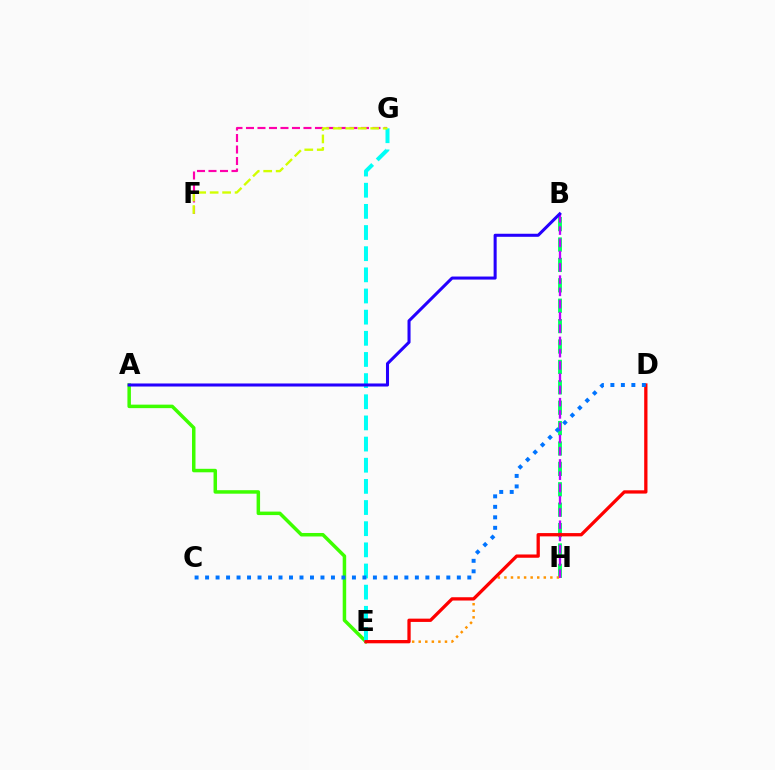{('A', 'E'): [{'color': '#3dff00', 'line_style': 'solid', 'thickness': 2.51}], ('F', 'G'): [{'color': '#ff00ac', 'line_style': 'dashed', 'thickness': 1.56}, {'color': '#d1ff00', 'line_style': 'dashed', 'thickness': 1.69}], ('B', 'H'): [{'color': '#00ff5c', 'line_style': 'dashed', 'thickness': 2.77}, {'color': '#b900ff', 'line_style': 'dashed', 'thickness': 1.66}], ('E', 'H'): [{'color': '#ff9400', 'line_style': 'dotted', 'thickness': 1.78}], ('E', 'G'): [{'color': '#00fff6', 'line_style': 'dashed', 'thickness': 2.87}], ('D', 'E'): [{'color': '#ff0000', 'line_style': 'solid', 'thickness': 2.36}], ('C', 'D'): [{'color': '#0074ff', 'line_style': 'dotted', 'thickness': 2.85}], ('A', 'B'): [{'color': '#2500ff', 'line_style': 'solid', 'thickness': 2.19}]}